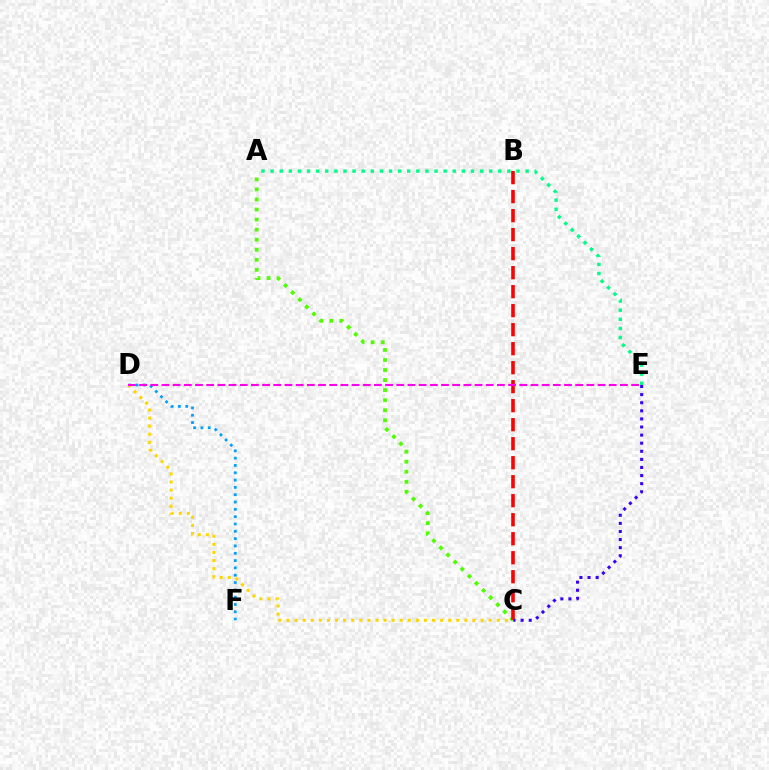{('A', 'E'): [{'color': '#00ff86', 'line_style': 'dotted', 'thickness': 2.47}], ('D', 'F'): [{'color': '#009eff', 'line_style': 'dotted', 'thickness': 1.99}], ('A', 'C'): [{'color': '#4fff00', 'line_style': 'dotted', 'thickness': 2.73}], ('B', 'C'): [{'color': '#ff0000', 'line_style': 'dashed', 'thickness': 2.58}], ('C', 'D'): [{'color': '#ffd500', 'line_style': 'dotted', 'thickness': 2.2}], ('D', 'E'): [{'color': '#ff00ed', 'line_style': 'dashed', 'thickness': 1.52}], ('C', 'E'): [{'color': '#3700ff', 'line_style': 'dotted', 'thickness': 2.2}]}